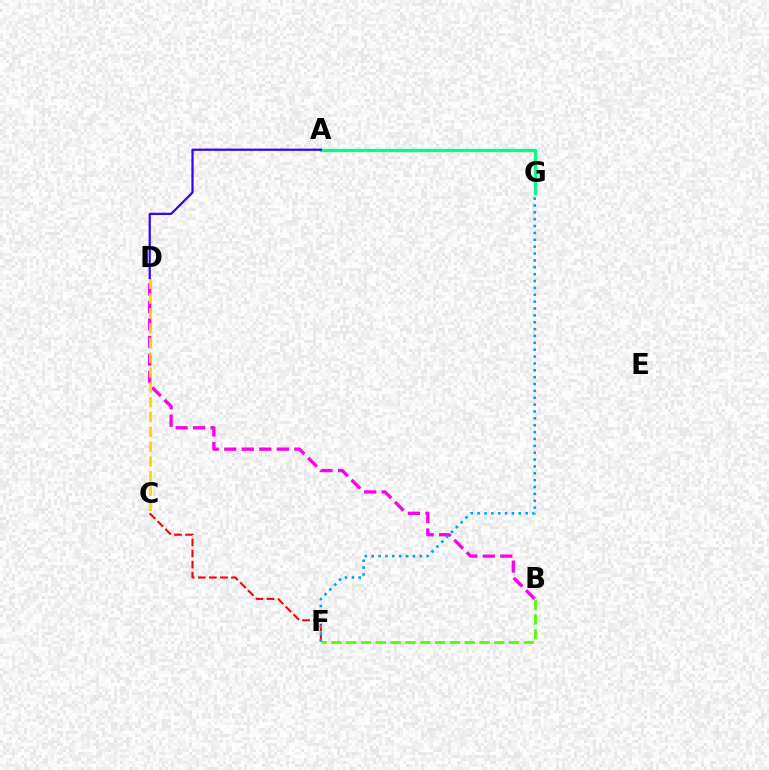{('B', 'D'): [{'color': '#ff00ed', 'line_style': 'dashed', 'thickness': 2.38}], ('C', 'F'): [{'color': '#ff0000', 'line_style': 'dashed', 'thickness': 1.51}], ('F', 'G'): [{'color': '#009eff', 'line_style': 'dotted', 'thickness': 1.87}], ('B', 'F'): [{'color': '#4fff00', 'line_style': 'dashed', 'thickness': 2.01}], ('C', 'D'): [{'color': '#ffd500', 'line_style': 'dashed', 'thickness': 2.01}], ('A', 'G'): [{'color': '#00ff86', 'line_style': 'solid', 'thickness': 2.34}], ('A', 'D'): [{'color': '#3700ff', 'line_style': 'solid', 'thickness': 1.61}]}